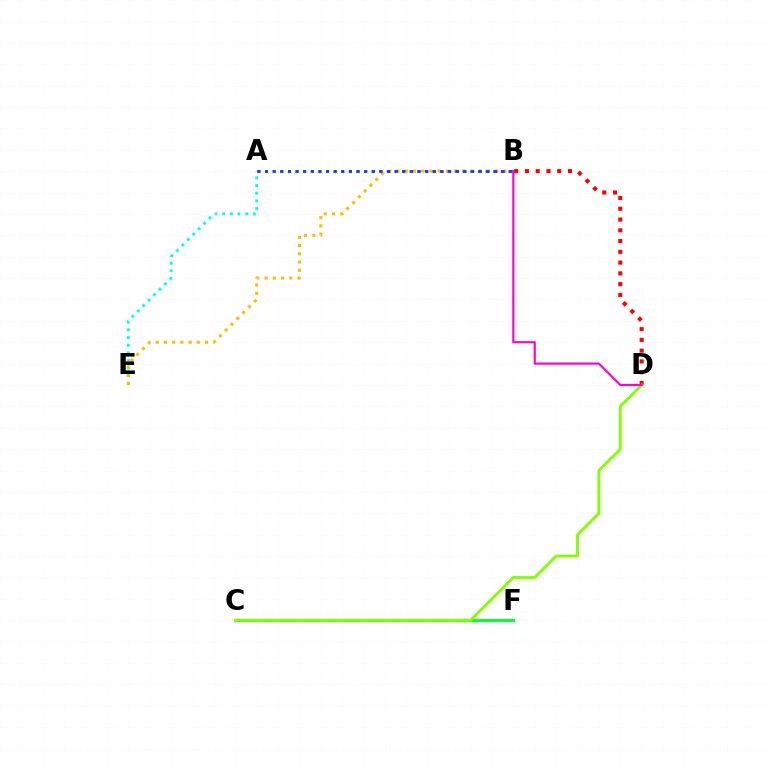{('B', 'D'): [{'color': '#ff0000', 'line_style': 'dotted', 'thickness': 2.93}, {'color': '#ff00cf', 'line_style': 'solid', 'thickness': 1.55}], ('A', 'E'): [{'color': '#00fff6', 'line_style': 'dotted', 'thickness': 2.08}], ('B', 'E'): [{'color': '#ffbd00', 'line_style': 'dotted', 'thickness': 2.23}], ('C', 'F'): [{'color': '#00ff39', 'line_style': 'solid', 'thickness': 2.23}], ('A', 'B'): [{'color': '#7200ff', 'line_style': 'dotted', 'thickness': 2.07}, {'color': '#004bff', 'line_style': 'dotted', 'thickness': 2.07}], ('C', 'D'): [{'color': '#84ff00', 'line_style': 'solid', 'thickness': 2.06}]}